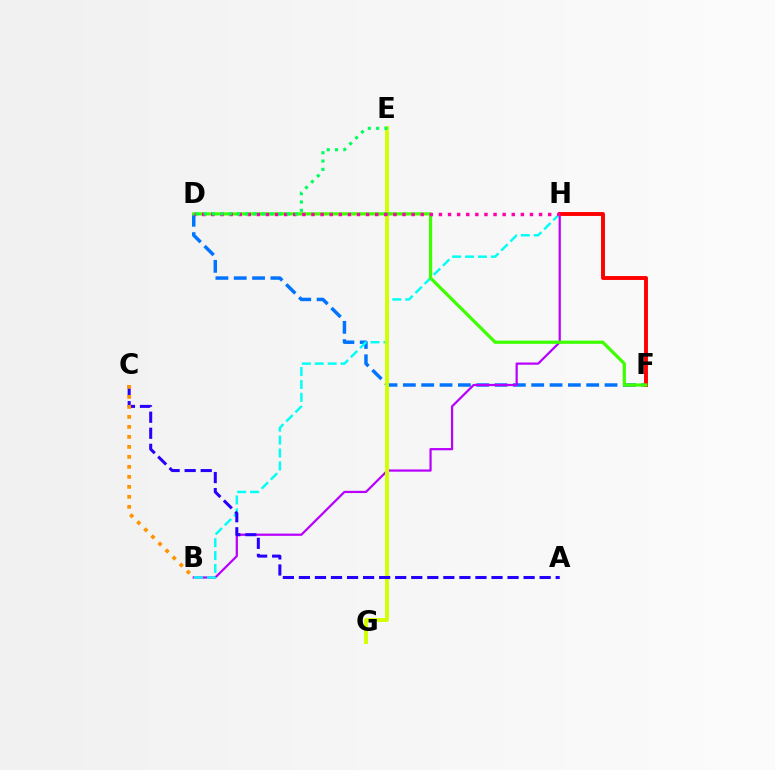{('D', 'F'): [{'color': '#0074ff', 'line_style': 'dashed', 'thickness': 2.49}, {'color': '#3dff00', 'line_style': 'solid', 'thickness': 2.32}], ('B', 'H'): [{'color': '#b900ff', 'line_style': 'solid', 'thickness': 1.61}, {'color': '#00fff6', 'line_style': 'dashed', 'thickness': 1.75}], ('E', 'G'): [{'color': '#d1ff00', 'line_style': 'solid', 'thickness': 2.78}], ('A', 'C'): [{'color': '#2500ff', 'line_style': 'dashed', 'thickness': 2.18}], ('F', 'H'): [{'color': '#ff0000', 'line_style': 'solid', 'thickness': 2.81}], ('B', 'C'): [{'color': '#ff9400', 'line_style': 'dotted', 'thickness': 2.72}], ('D', 'H'): [{'color': '#ff00ac', 'line_style': 'dotted', 'thickness': 2.47}], ('D', 'E'): [{'color': '#00ff5c', 'line_style': 'dotted', 'thickness': 2.26}]}